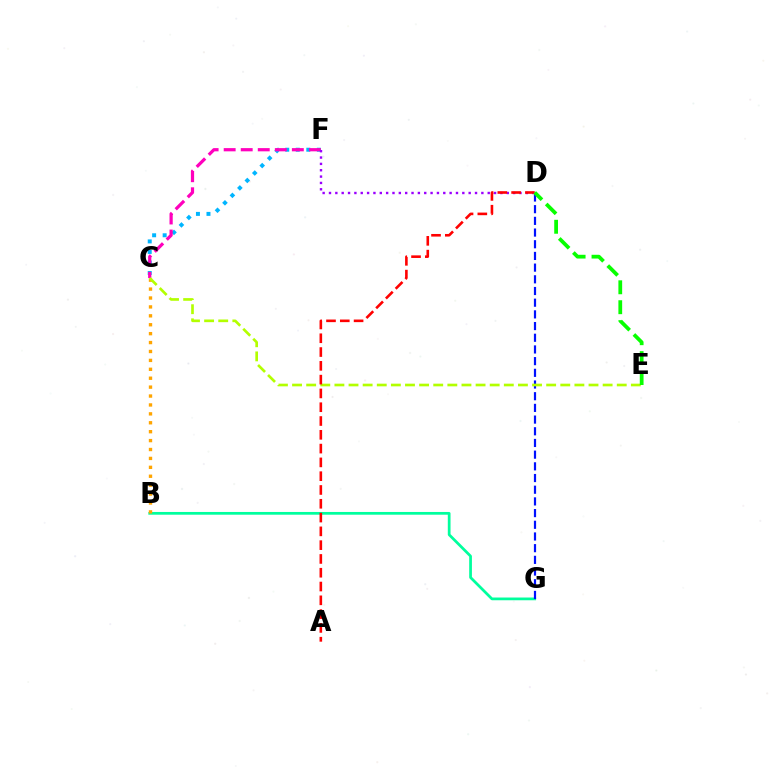{('B', 'G'): [{'color': '#00ff9d', 'line_style': 'solid', 'thickness': 1.97}], ('C', 'F'): [{'color': '#00b5ff', 'line_style': 'dotted', 'thickness': 2.86}, {'color': '#ff00bd', 'line_style': 'dashed', 'thickness': 2.32}], ('B', 'C'): [{'color': '#ffa500', 'line_style': 'dotted', 'thickness': 2.42}], ('D', 'G'): [{'color': '#0010ff', 'line_style': 'dashed', 'thickness': 1.59}], ('D', 'F'): [{'color': '#9b00ff', 'line_style': 'dotted', 'thickness': 1.73}], ('C', 'E'): [{'color': '#b3ff00', 'line_style': 'dashed', 'thickness': 1.92}], ('A', 'D'): [{'color': '#ff0000', 'line_style': 'dashed', 'thickness': 1.87}], ('D', 'E'): [{'color': '#08ff00', 'line_style': 'dashed', 'thickness': 2.71}]}